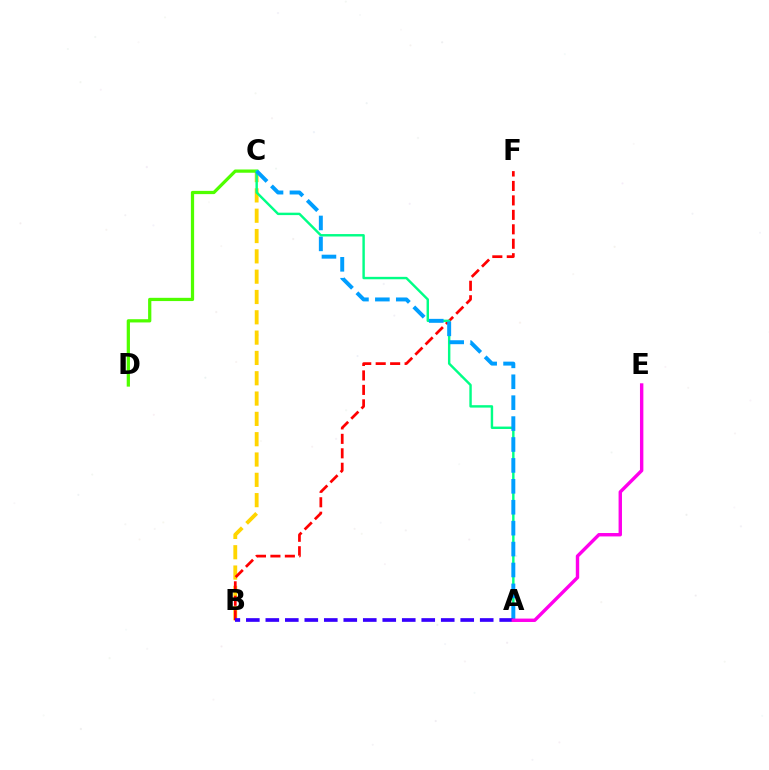{('B', 'C'): [{'color': '#ffd500', 'line_style': 'dashed', 'thickness': 2.76}], ('B', 'F'): [{'color': '#ff0000', 'line_style': 'dashed', 'thickness': 1.96}], ('C', 'D'): [{'color': '#4fff00', 'line_style': 'solid', 'thickness': 2.33}], ('A', 'C'): [{'color': '#00ff86', 'line_style': 'solid', 'thickness': 1.74}, {'color': '#009eff', 'line_style': 'dashed', 'thickness': 2.84}], ('A', 'B'): [{'color': '#3700ff', 'line_style': 'dashed', 'thickness': 2.65}], ('A', 'E'): [{'color': '#ff00ed', 'line_style': 'solid', 'thickness': 2.45}]}